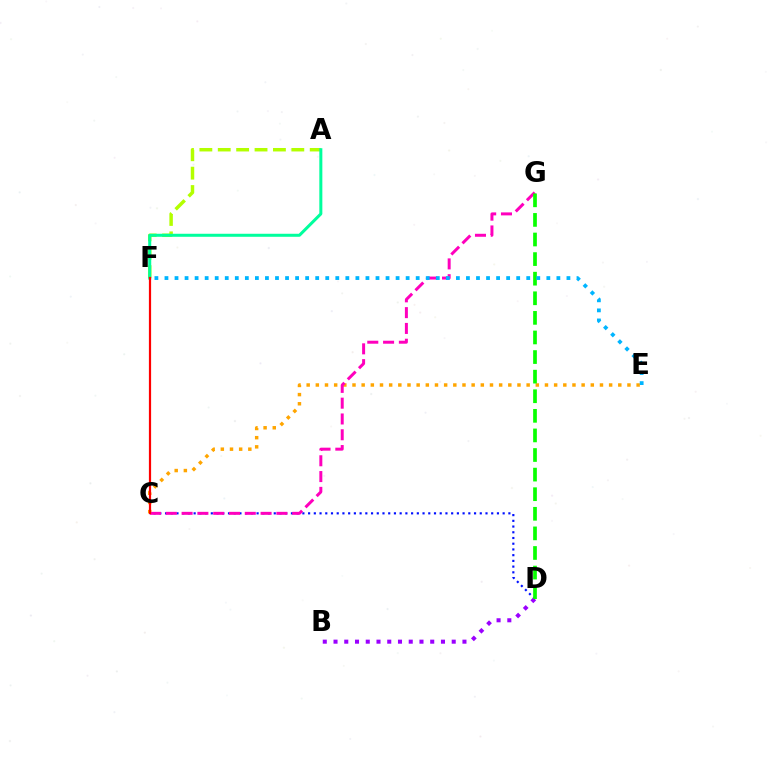{('C', 'D'): [{'color': '#0010ff', 'line_style': 'dotted', 'thickness': 1.55}], ('C', 'E'): [{'color': '#ffa500', 'line_style': 'dotted', 'thickness': 2.49}], ('A', 'F'): [{'color': '#b3ff00', 'line_style': 'dashed', 'thickness': 2.5}, {'color': '#00ff9d', 'line_style': 'solid', 'thickness': 2.18}], ('B', 'D'): [{'color': '#9b00ff', 'line_style': 'dotted', 'thickness': 2.92}], ('C', 'G'): [{'color': '#ff00bd', 'line_style': 'dashed', 'thickness': 2.15}], ('D', 'G'): [{'color': '#08ff00', 'line_style': 'dashed', 'thickness': 2.66}], ('E', 'F'): [{'color': '#00b5ff', 'line_style': 'dotted', 'thickness': 2.73}], ('C', 'F'): [{'color': '#ff0000', 'line_style': 'solid', 'thickness': 1.59}]}